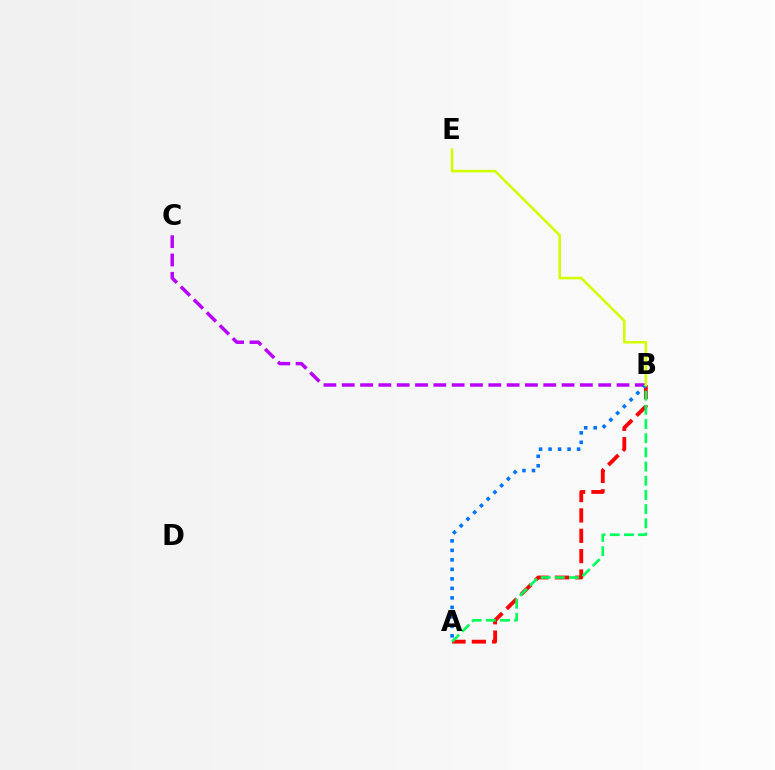{('A', 'B'): [{'color': '#ff0000', 'line_style': 'dashed', 'thickness': 2.76}, {'color': '#0074ff', 'line_style': 'dotted', 'thickness': 2.58}, {'color': '#00ff5c', 'line_style': 'dashed', 'thickness': 1.93}], ('B', 'C'): [{'color': '#b900ff', 'line_style': 'dashed', 'thickness': 2.49}], ('B', 'E'): [{'color': '#d1ff00', 'line_style': 'solid', 'thickness': 1.87}]}